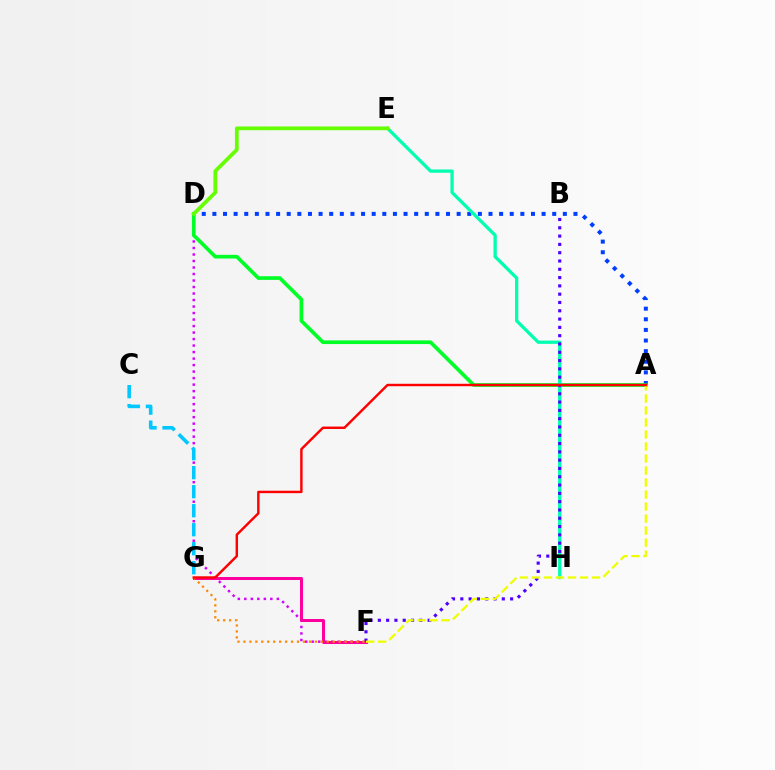{('A', 'D'): [{'color': '#003fff', 'line_style': 'dotted', 'thickness': 2.89}, {'color': '#00ff27', 'line_style': 'solid', 'thickness': 2.64}], ('D', 'F'): [{'color': '#d600ff', 'line_style': 'dotted', 'thickness': 1.77}], ('F', 'G'): [{'color': '#ff00a0', 'line_style': 'solid', 'thickness': 2.16}, {'color': '#ff8800', 'line_style': 'dotted', 'thickness': 1.62}], ('E', 'H'): [{'color': '#00ffaf', 'line_style': 'solid', 'thickness': 2.36}], ('B', 'F'): [{'color': '#4f00ff', 'line_style': 'dotted', 'thickness': 2.25}], ('A', 'F'): [{'color': '#eeff00', 'line_style': 'dashed', 'thickness': 1.63}], ('A', 'G'): [{'color': '#ff0000', 'line_style': 'solid', 'thickness': 1.75}], ('C', 'G'): [{'color': '#00c7ff', 'line_style': 'dashed', 'thickness': 2.58}], ('D', 'E'): [{'color': '#66ff00', 'line_style': 'solid', 'thickness': 2.69}]}